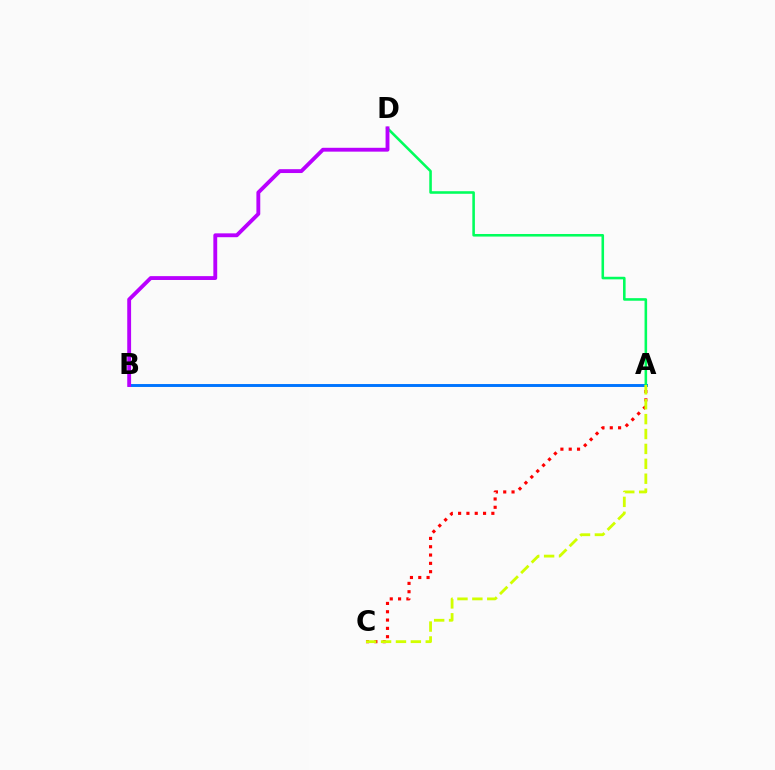{('A', 'B'): [{'color': '#0074ff', 'line_style': 'solid', 'thickness': 2.1}], ('A', 'D'): [{'color': '#00ff5c', 'line_style': 'solid', 'thickness': 1.85}], ('A', 'C'): [{'color': '#ff0000', 'line_style': 'dotted', 'thickness': 2.26}, {'color': '#d1ff00', 'line_style': 'dashed', 'thickness': 2.02}], ('B', 'D'): [{'color': '#b900ff', 'line_style': 'solid', 'thickness': 2.78}]}